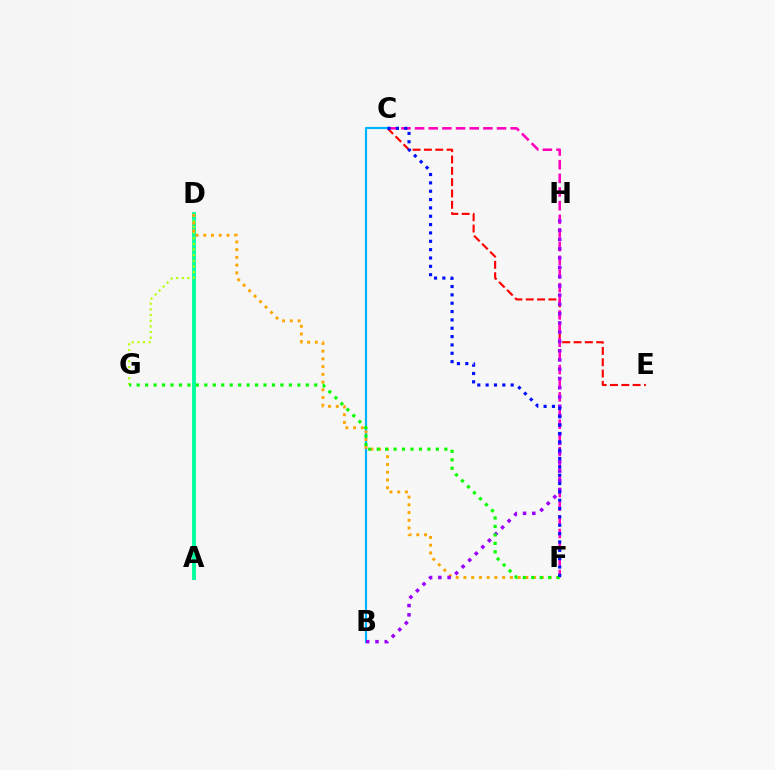{('C', 'E'): [{'color': '#ff0000', 'line_style': 'dashed', 'thickness': 1.54}], ('C', 'F'): [{'color': '#ff00bd', 'line_style': 'dashed', 'thickness': 1.86}, {'color': '#0010ff', 'line_style': 'dotted', 'thickness': 2.27}], ('A', 'D'): [{'color': '#00ff9d', 'line_style': 'solid', 'thickness': 2.75}], ('B', 'C'): [{'color': '#00b5ff', 'line_style': 'solid', 'thickness': 1.57}], ('D', 'G'): [{'color': '#b3ff00', 'line_style': 'dotted', 'thickness': 1.53}], ('D', 'F'): [{'color': '#ffa500', 'line_style': 'dotted', 'thickness': 2.1}], ('B', 'H'): [{'color': '#9b00ff', 'line_style': 'dotted', 'thickness': 2.52}], ('F', 'G'): [{'color': '#08ff00', 'line_style': 'dotted', 'thickness': 2.3}]}